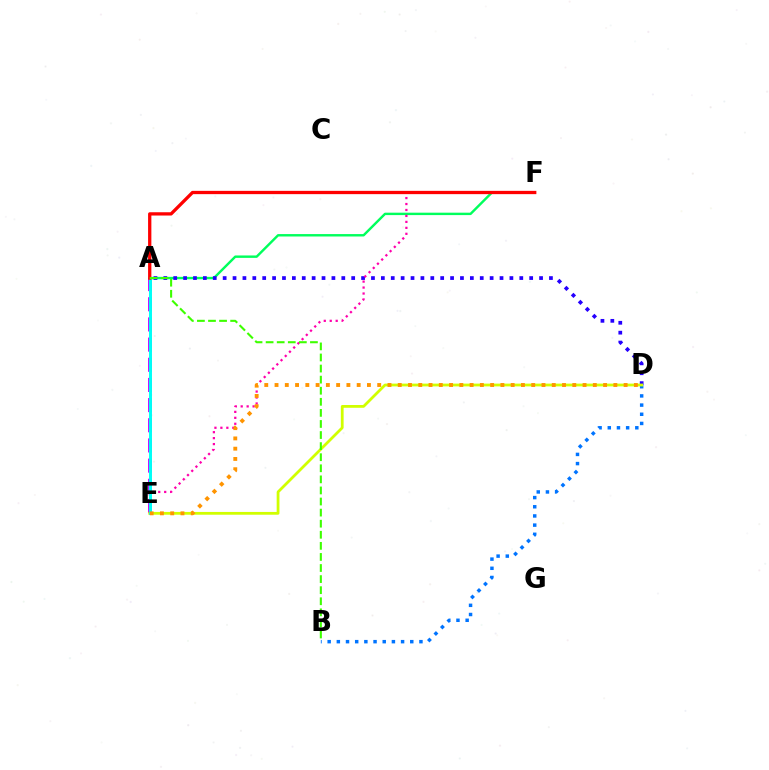{('A', 'F'): [{'color': '#00ff5c', 'line_style': 'solid', 'thickness': 1.74}, {'color': '#ff0000', 'line_style': 'solid', 'thickness': 2.37}], ('A', 'D'): [{'color': '#2500ff', 'line_style': 'dotted', 'thickness': 2.69}], ('A', 'E'): [{'color': '#b900ff', 'line_style': 'dashed', 'thickness': 2.74}, {'color': '#00fff6', 'line_style': 'solid', 'thickness': 2.12}], ('E', 'F'): [{'color': '#ff00ac', 'line_style': 'dotted', 'thickness': 1.62}], ('B', 'D'): [{'color': '#0074ff', 'line_style': 'dotted', 'thickness': 2.49}], ('D', 'E'): [{'color': '#d1ff00', 'line_style': 'solid', 'thickness': 2.0}, {'color': '#ff9400', 'line_style': 'dotted', 'thickness': 2.79}], ('A', 'B'): [{'color': '#3dff00', 'line_style': 'dashed', 'thickness': 1.51}]}